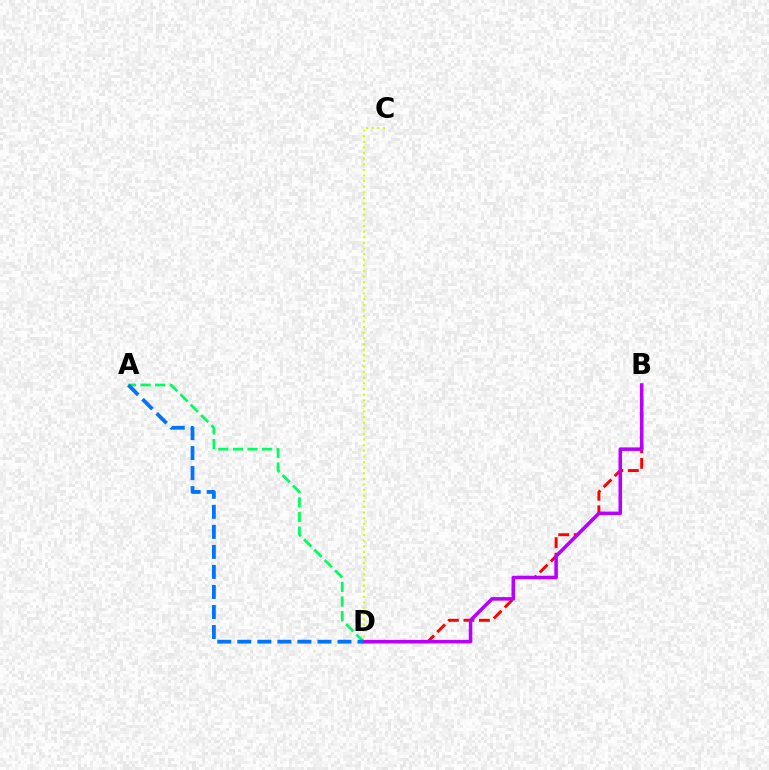{('A', 'D'): [{'color': '#00ff5c', 'line_style': 'dashed', 'thickness': 1.98}, {'color': '#0074ff', 'line_style': 'dashed', 'thickness': 2.72}], ('B', 'D'): [{'color': '#ff0000', 'line_style': 'dashed', 'thickness': 2.11}, {'color': '#b900ff', 'line_style': 'solid', 'thickness': 2.55}], ('C', 'D'): [{'color': '#d1ff00', 'line_style': 'dotted', 'thickness': 1.53}]}